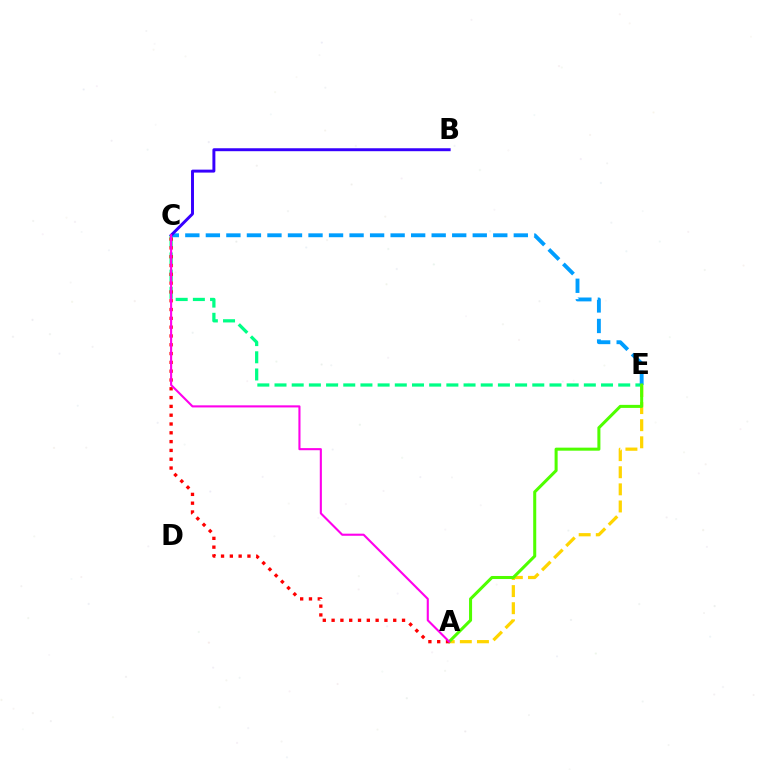{('C', 'E'): [{'color': '#00ff86', 'line_style': 'dashed', 'thickness': 2.33}, {'color': '#009eff', 'line_style': 'dashed', 'thickness': 2.79}], ('A', 'E'): [{'color': '#ffd500', 'line_style': 'dashed', 'thickness': 2.32}, {'color': '#4fff00', 'line_style': 'solid', 'thickness': 2.19}], ('B', 'C'): [{'color': '#3700ff', 'line_style': 'solid', 'thickness': 2.12}], ('A', 'C'): [{'color': '#ff0000', 'line_style': 'dotted', 'thickness': 2.39}, {'color': '#ff00ed', 'line_style': 'solid', 'thickness': 1.52}]}